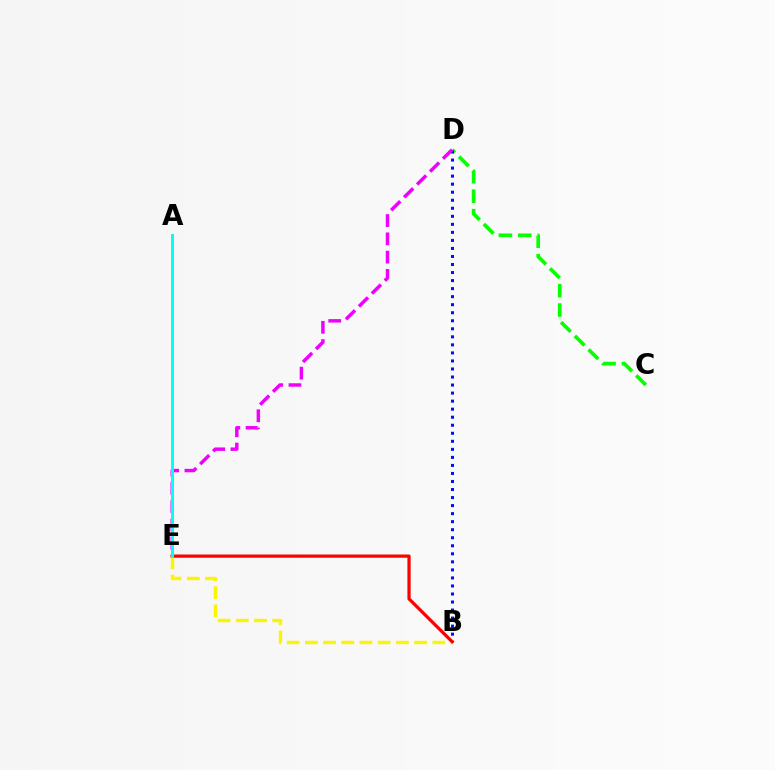{('C', 'D'): [{'color': '#08ff00', 'line_style': 'dashed', 'thickness': 2.64}], ('B', 'E'): [{'color': '#fcf500', 'line_style': 'dashed', 'thickness': 2.47}, {'color': '#ff0000', 'line_style': 'solid', 'thickness': 2.33}], ('B', 'D'): [{'color': '#0010ff', 'line_style': 'dotted', 'thickness': 2.18}], ('D', 'E'): [{'color': '#ee00ff', 'line_style': 'dashed', 'thickness': 2.48}], ('A', 'E'): [{'color': '#00fff6', 'line_style': 'solid', 'thickness': 2.16}]}